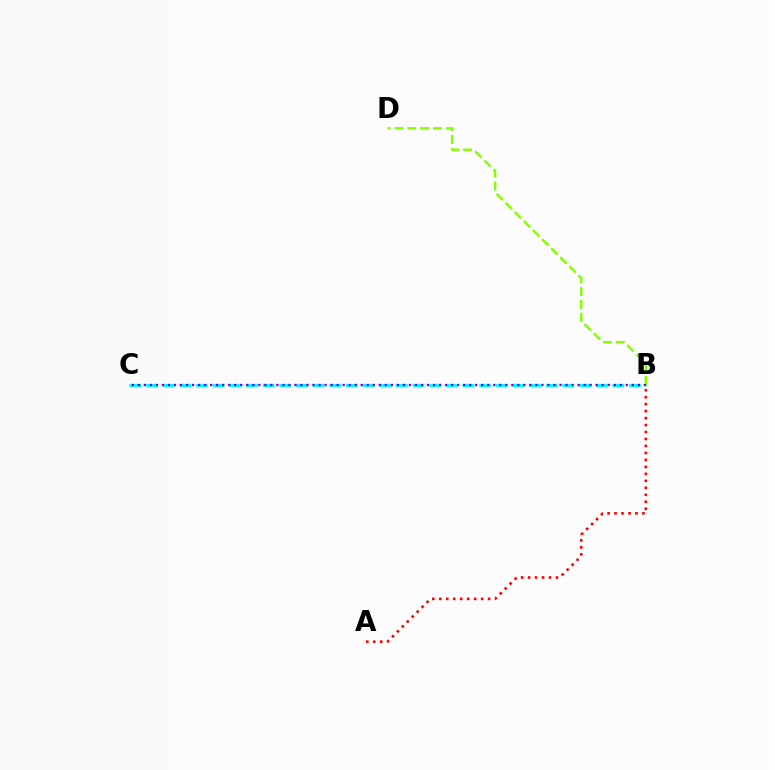{('B', 'C'): [{'color': '#00fff6', 'line_style': 'dashed', 'thickness': 2.26}, {'color': '#7200ff', 'line_style': 'dotted', 'thickness': 1.64}], ('B', 'D'): [{'color': '#84ff00', 'line_style': 'dashed', 'thickness': 1.75}], ('A', 'B'): [{'color': '#ff0000', 'line_style': 'dotted', 'thickness': 1.89}]}